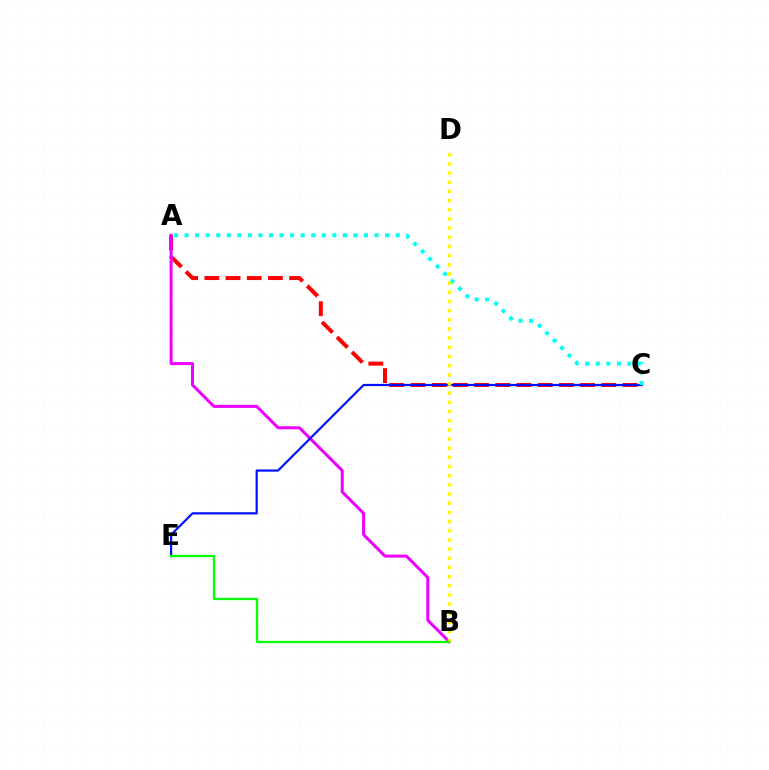{('A', 'C'): [{'color': '#ff0000', 'line_style': 'dashed', 'thickness': 2.88}, {'color': '#00fff6', 'line_style': 'dotted', 'thickness': 2.87}], ('A', 'B'): [{'color': '#ee00ff', 'line_style': 'solid', 'thickness': 2.18}], ('C', 'E'): [{'color': '#0010ff', 'line_style': 'solid', 'thickness': 1.58}], ('B', 'D'): [{'color': '#fcf500', 'line_style': 'dotted', 'thickness': 2.49}], ('B', 'E'): [{'color': '#08ff00', 'line_style': 'solid', 'thickness': 1.64}]}